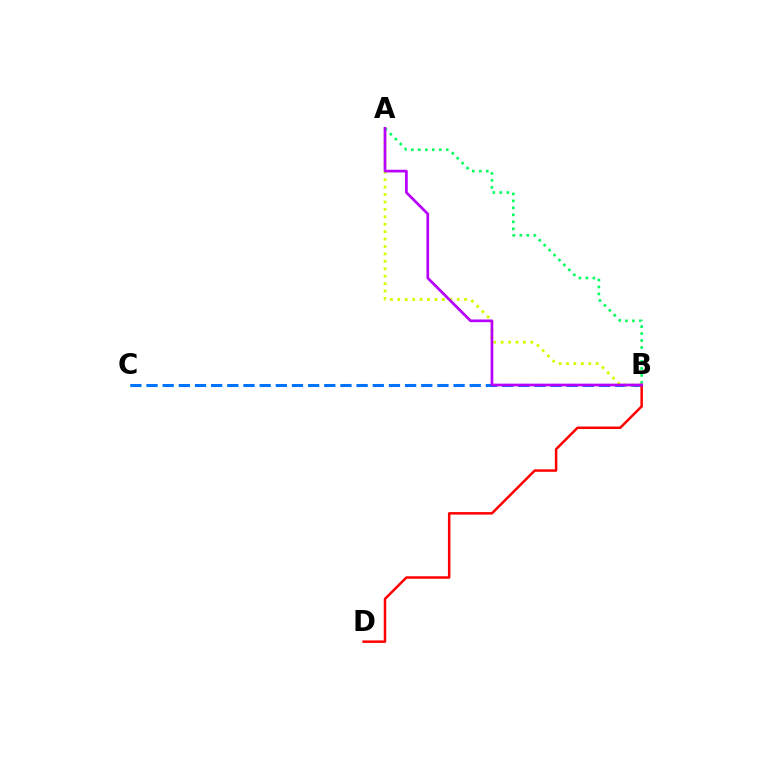{('B', 'C'): [{'color': '#0074ff', 'line_style': 'dashed', 'thickness': 2.2}], ('A', 'B'): [{'color': '#d1ff00', 'line_style': 'dotted', 'thickness': 2.02}, {'color': '#00ff5c', 'line_style': 'dotted', 'thickness': 1.9}, {'color': '#b900ff', 'line_style': 'solid', 'thickness': 1.95}], ('B', 'D'): [{'color': '#ff0000', 'line_style': 'solid', 'thickness': 1.79}]}